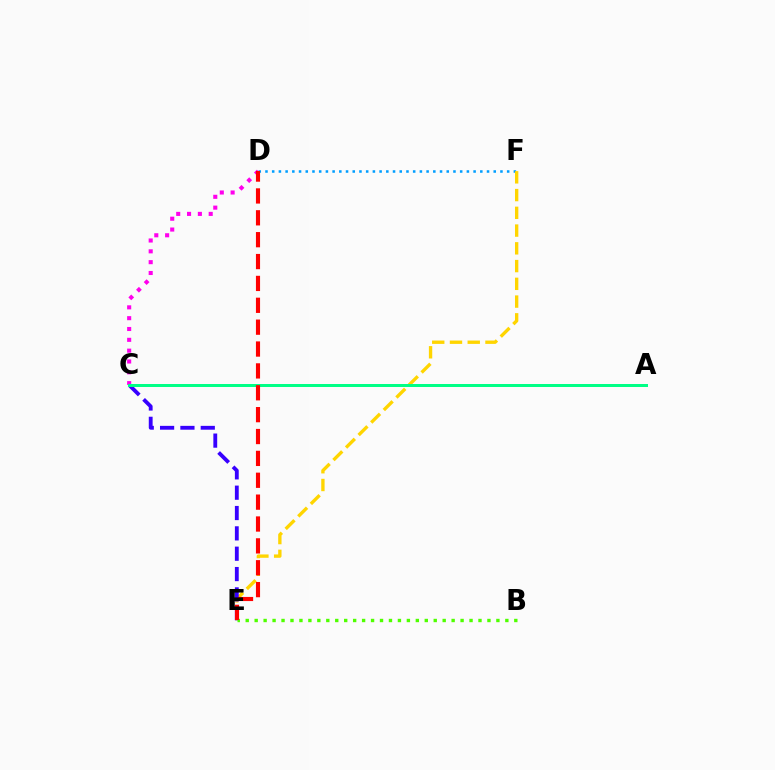{('D', 'F'): [{'color': '#009eff', 'line_style': 'dotted', 'thickness': 1.82}], ('E', 'F'): [{'color': '#ffd500', 'line_style': 'dashed', 'thickness': 2.41}], ('C', 'E'): [{'color': '#3700ff', 'line_style': 'dashed', 'thickness': 2.76}], ('C', 'D'): [{'color': '#ff00ed', 'line_style': 'dotted', 'thickness': 2.94}], ('B', 'E'): [{'color': '#4fff00', 'line_style': 'dotted', 'thickness': 2.43}], ('A', 'C'): [{'color': '#00ff86', 'line_style': 'solid', 'thickness': 2.15}], ('D', 'E'): [{'color': '#ff0000', 'line_style': 'dashed', 'thickness': 2.97}]}